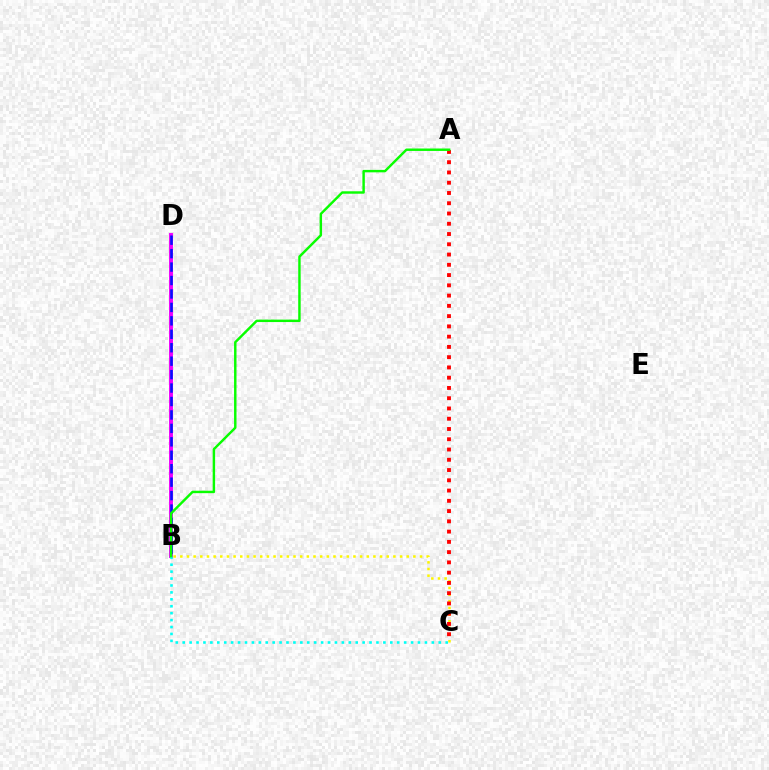{('B', 'D'): [{'color': '#ee00ff', 'line_style': 'solid', 'thickness': 2.83}, {'color': '#0010ff', 'line_style': 'dashed', 'thickness': 1.83}], ('B', 'C'): [{'color': '#00fff6', 'line_style': 'dotted', 'thickness': 1.88}, {'color': '#fcf500', 'line_style': 'dotted', 'thickness': 1.81}], ('A', 'C'): [{'color': '#ff0000', 'line_style': 'dotted', 'thickness': 2.79}], ('A', 'B'): [{'color': '#08ff00', 'line_style': 'solid', 'thickness': 1.76}]}